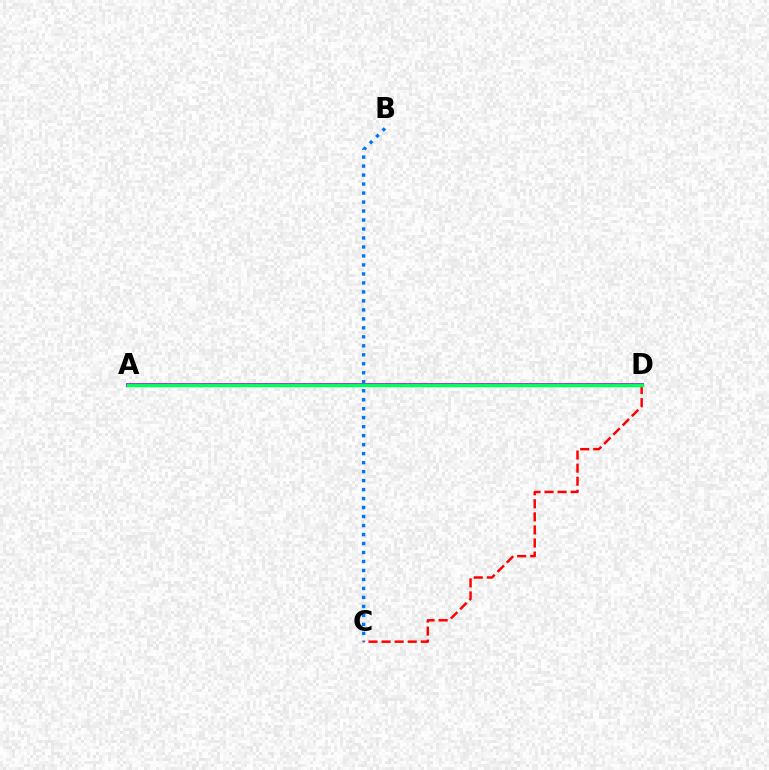{('A', 'D'): [{'color': '#b900ff', 'line_style': 'solid', 'thickness': 2.78}, {'color': '#d1ff00', 'line_style': 'dotted', 'thickness': 1.51}, {'color': '#00ff5c', 'line_style': 'solid', 'thickness': 2.52}], ('B', 'C'): [{'color': '#0074ff', 'line_style': 'dotted', 'thickness': 2.44}], ('C', 'D'): [{'color': '#ff0000', 'line_style': 'dashed', 'thickness': 1.78}]}